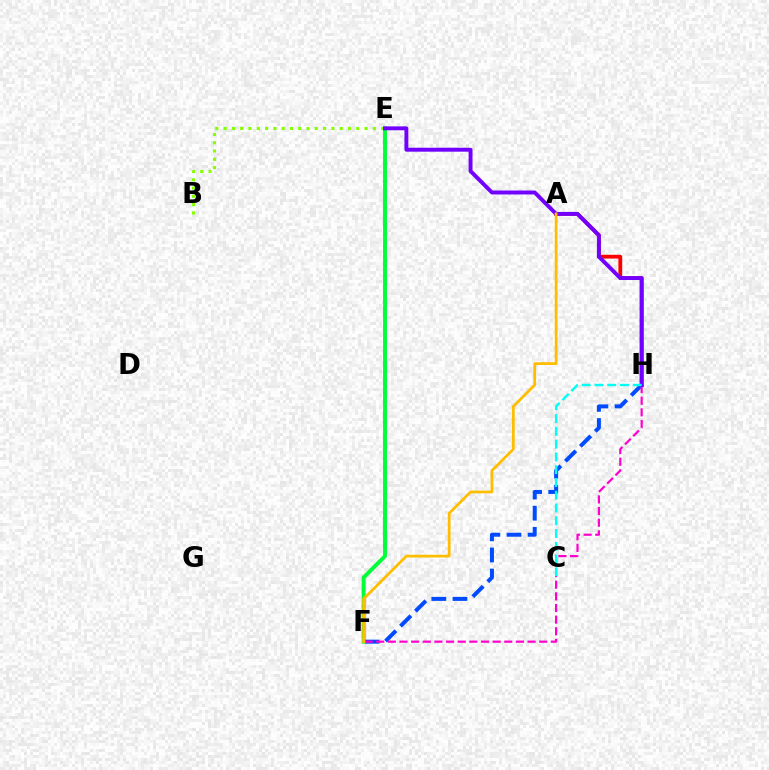{('A', 'H'): [{'color': '#ff0000', 'line_style': 'solid', 'thickness': 2.72}], ('F', 'H'): [{'color': '#004bff', 'line_style': 'dashed', 'thickness': 2.87}, {'color': '#ff00cf', 'line_style': 'dashed', 'thickness': 1.58}], ('E', 'F'): [{'color': '#00ff39', 'line_style': 'solid', 'thickness': 2.82}], ('B', 'E'): [{'color': '#84ff00', 'line_style': 'dotted', 'thickness': 2.25}], ('E', 'H'): [{'color': '#7200ff', 'line_style': 'solid', 'thickness': 2.82}], ('A', 'F'): [{'color': '#ffbd00', 'line_style': 'solid', 'thickness': 1.97}], ('C', 'H'): [{'color': '#00fff6', 'line_style': 'dashed', 'thickness': 1.73}]}